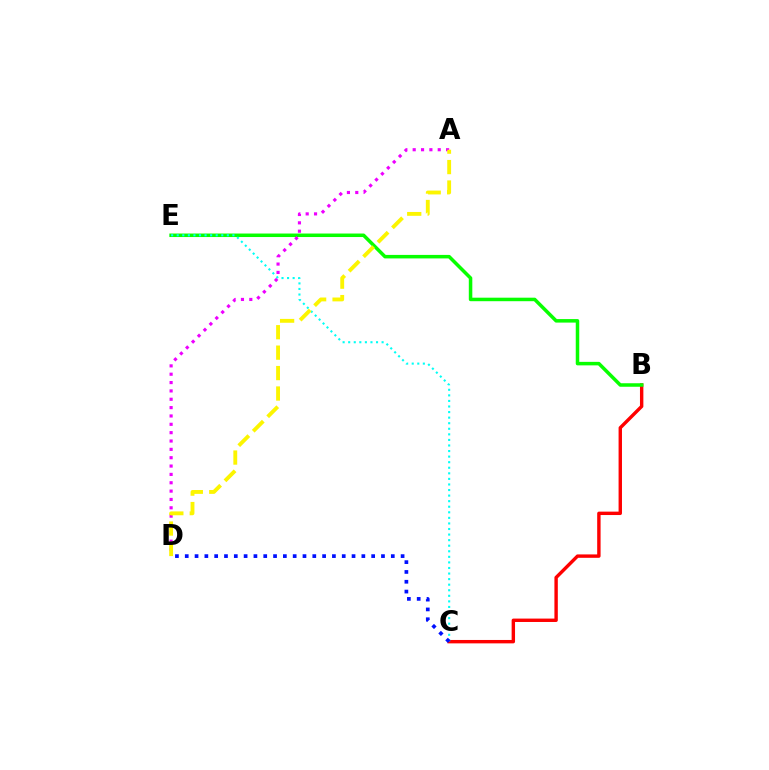{('B', 'C'): [{'color': '#ff0000', 'line_style': 'solid', 'thickness': 2.45}], ('B', 'E'): [{'color': '#08ff00', 'line_style': 'solid', 'thickness': 2.53}], ('A', 'D'): [{'color': '#ee00ff', 'line_style': 'dotted', 'thickness': 2.27}, {'color': '#fcf500', 'line_style': 'dashed', 'thickness': 2.78}], ('C', 'E'): [{'color': '#00fff6', 'line_style': 'dotted', 'thickness': 1.51}], ('C', 'D'): [{'color': '#0010ff', 'line_style': 'dotted', 'thickness': 2.67}]}